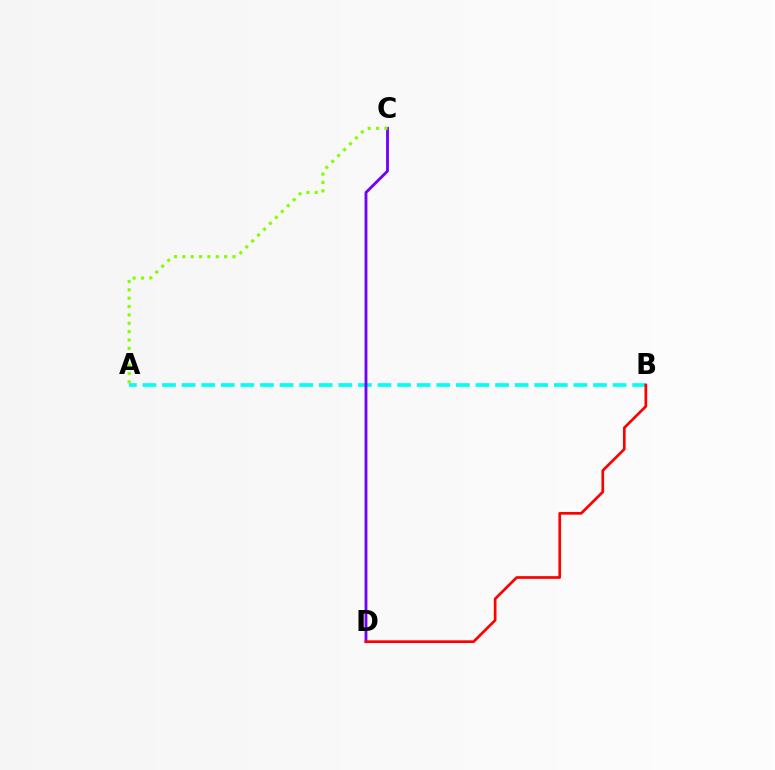{('A', 'B'): [{'color': '#00fff6', 'line_style': 'dashed', 'thickness': 2.66}], ('C', 'D'): [{'color': '#7200ff', 'line_style': 'solid', 'thickness': 2.04}], ('A', 'C'): [{'color': '#84ff00', 'line_style': 'dotted', 'thickness': 2.27}], ('B', 'D'): [{'color': '#ff0000', 'line_style': 'solid', 'thickness': 1.94}]}